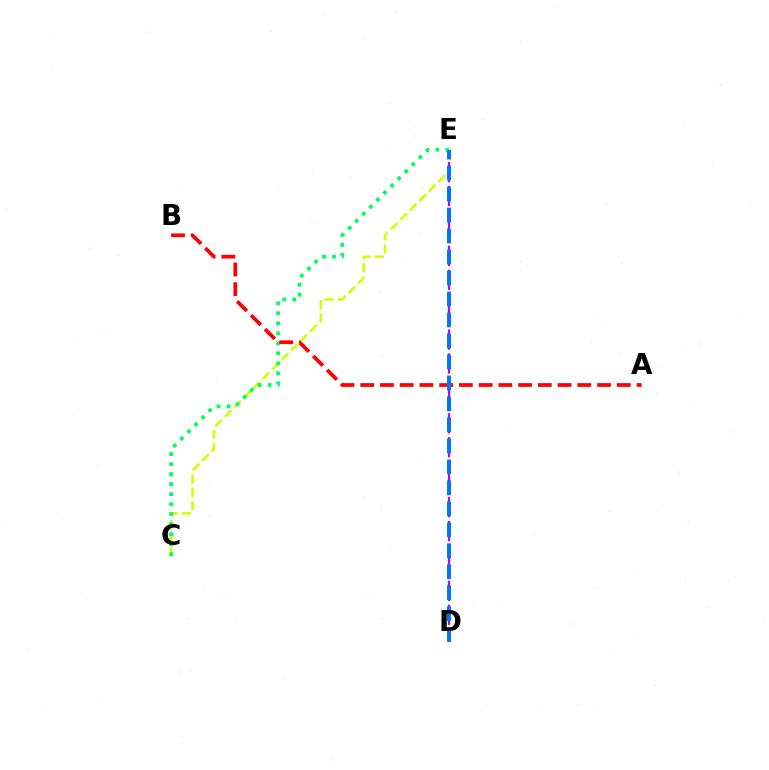{('C', 'E'): [{'color': '#d1ff00', 'line_style': 'dashed', 'thickness': 1.82}, {'color': '#00ff5c', 'line_style': 'dotted', 'thickness': 2.72}], ('D', 'E'): [{'color': '#b900ff', 'line_style': 'dashed', 'thickness': 1.63}, {'color': '#0074ff', 'line_style': 'dashed', 'thickness': 2.85}], ('A', 'B'): [{'color': '#ff0000', 'line_style': 'dashed', 'thickness': 2.68}]}